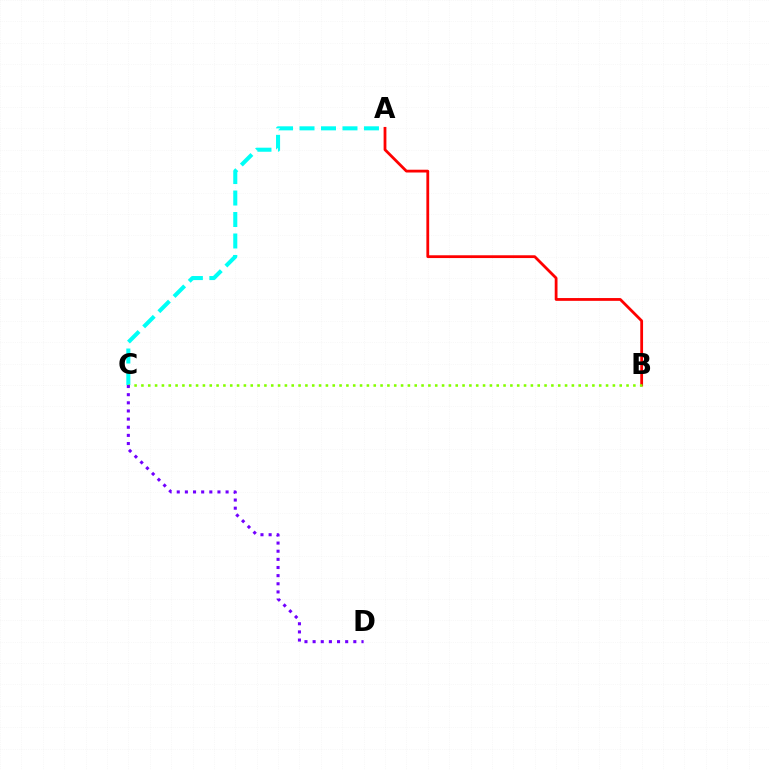{('A', 'C'): [{'color': '#00fff6', 'line_style': 'dashed', 'thickness': 2.92}], ('A', 'B'): [{'color': '#ff0000', 'line_style': 'solid', 'thickness': 2.01}], ('B', 'C'): [{'color': '#84ff00', 'line_style': 'dotted', 'thickness': 1.86}], ('C', 'D'): [{'color': '#7200ff', 'line_style': 'dotted', 'thickness': 2.21}]}